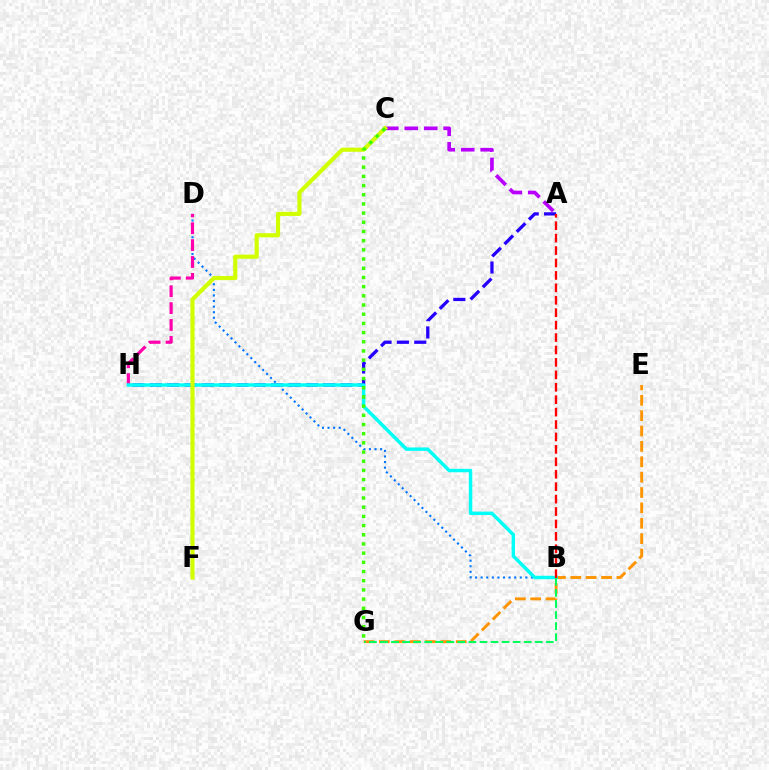{('E', 'G'): [{'color': '#ff9400', 'line_style': 'dashed', 'thickness': 2.09}], ('A', 'H'): [{'color': '#2500ff', 'line_style': 'dashed', 'thickness': 2.36}], ('B', 'D'): [{'color': '#0074ff', 'line_style': 'dotted', 'thickness': 1.52}], ('D', 'H'): [{'color': '#ff00ac', 'line_style': 'dashed', 'thickness': 2.29}], ('B', 'H'): [{'color': '#00fff6', 'line_style': 'solid', 'thickness': 2.48}], ('A', 'C'): [{'color': '#b900ff', 'line_style': 'dashed', 'thickness': 2.64}], ('B', 'G'): [{'color': '#00ff5c', 'line_style': 'dashed', 'thickness': 1.5}], ('C', 'F'): [{'color': '#d1ff00', 'line_style': 'solid', 'thickness': 2.98}], ('C', 'G'): [{'color': '#3dff00', 'line_style': 'dotted', 'thickness': 2.5}], ('A', 'B'): [{'color': '#ff0000', 'line_style': 'dashed', 'thickness': 1.69}]}